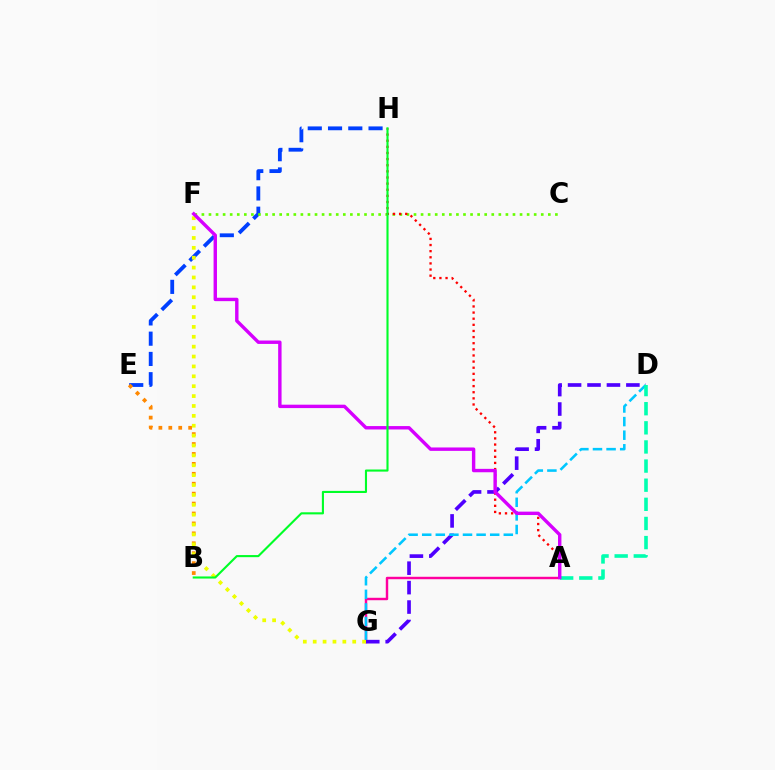{('E', 'H'): [{'color': '#003fff', 'line_style': 'dashed', 'thickness': 2.75}], ('A', 'G'): [{'color': '#ff00a0', 'line_style': 'solid', 'thickness': 1.75}], ('B', 'E'): [{'color': '#ff8800', 'line_style': 'dotted', 'thickness': 2.7}], ('C', 'F'): [{'color': '#66ff00', 'line_style': 'dotted', 'thickness': 1.92}], ('D', 'G'): [{'color': '#4f00ff', 'line_style': 'dashed', 'thickness': 2.64}, {'color': '#00c7ff', 'line_style': 'dashed', 'thickness': 1.85}], ('F', 'G'): [{'color': '#eeff00', 'line_style': 'dotted', 'thickness': 2.69}], ('A', 'D'): [{'color': '#00ffaf', 'line_style': 'dashed', 'thickness': 2.6}], ('A', 'H'): [{'color': '#ff0000', 'line_style': 'dotted', 'thickness': 1.66}], ('A', 'F'): [{'color': '#d600ff', 'line_style': 'solid', 'thickness': 2.45}], ('B', 'H'): [{'color': '#00ff27', 'line_style': 'solid', 'thickness': 1.52}]}